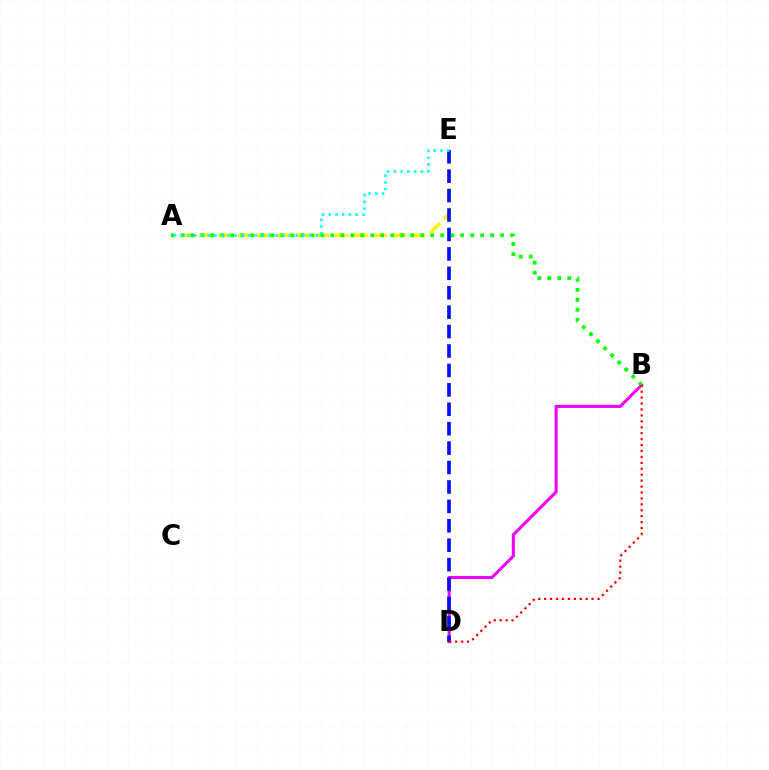{('B', 'D'): [{'color': '#ee00ff', 'line_style': 'solid', 'thickness': 2.21}, {'color': '#ff0000', 'line_style': 'dotted', 'thickness': 1.61}], ('A', 'E'): [{'color': '#fcf500', 'line_style': 'dashed', 'thickness': 2.63}, {'color': '#00fff6', 'line_style': 'dotted', 'thickness': 1.84}], ('A', 'B'): [{'color': '#08ff00', 'line_style': 'dotted', 'thickness': 2.71}], ('D', 'E'): [{'color': '#0010ff', 'line_style': 'dashed', 'thickness': 2.64}]}